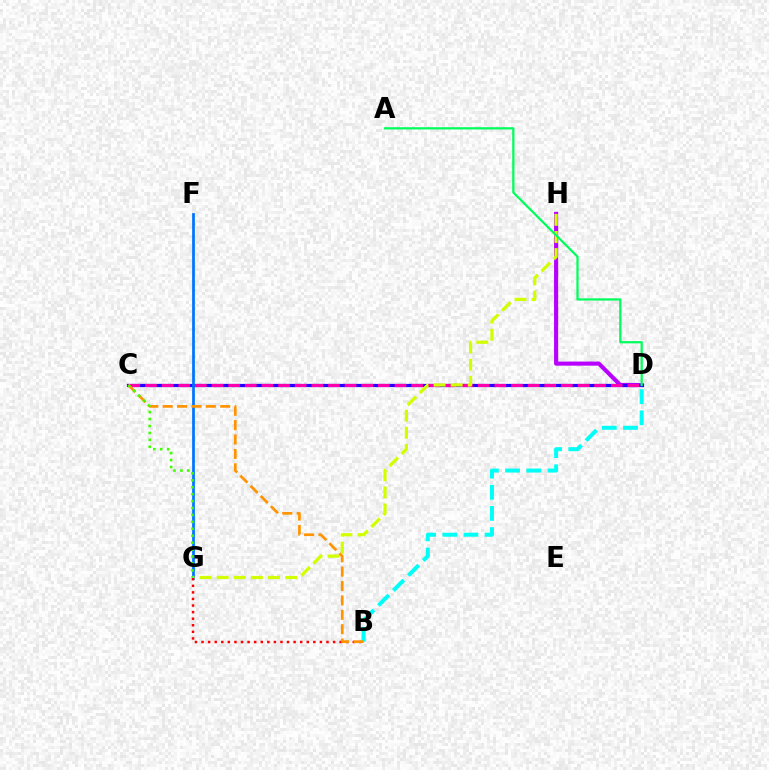{('D', 'H'): [{'color': '#b900ff', 'line_style': 'solid', 'thickness': 2.96}], ('C', 'D'): [{'color': '#2500ff', 'line_style': 'solid', 'thickness': 2.31}, {'color': '#ff00ac', 'line_style': 'dashed', 'thickness': 2.26}], ('F', 'G'): [{'color': '#0074ff', 'line_style': 'solid', 'thickness': 1.97}], ('G', 'H'): [{'color': '#d1ff00', 'line_style': 'dashed', 'thickness': 2.32}], ('B', 'D'): [{'color': '#00fff6', 'line_style': 'dashed', 'thickness': 2.87}], ('A', 'D'): [{'color': '#00ff5c', 'line_style': 'solid', 'thickness': 1.62}], ('B', 'G'): [{'color': '#ff0000', 'line_style': 'dotted', 'thickness': 1.79}], ('B', 'C'): [{'color': '#ff9400', 'line_style': 'dashed', 'thickness': 1.96}], ('C', 'G'): [{'color': '#3dff00', 'line_style': 'dotted', 'thickness': 1.88}]}